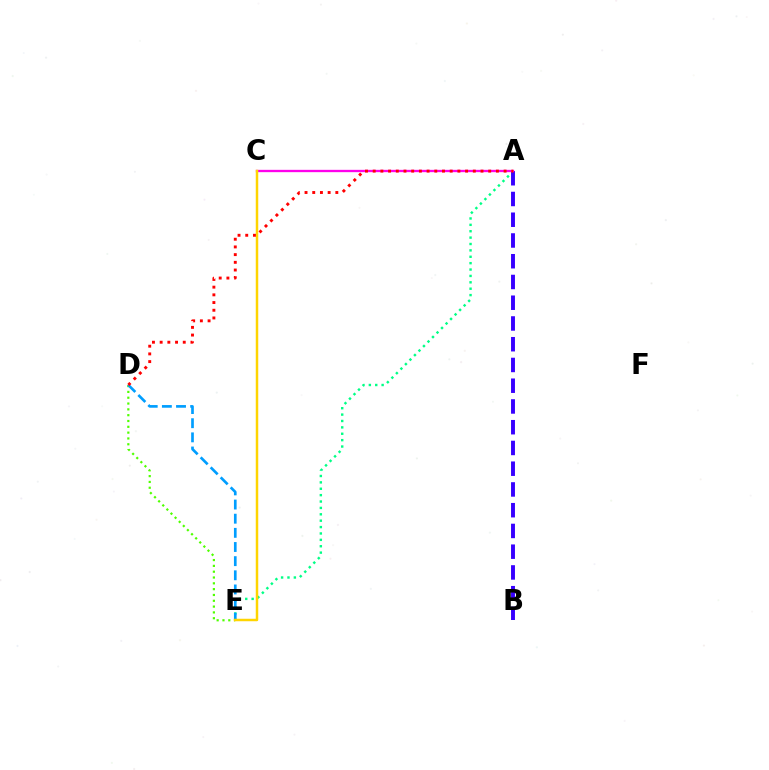{('A', 'E'): [{'color': '#00ff86', 'line_style': 'dotted', 'thickness': 1.74}], ('A', 'B'): [{'color': '#3700ff', 'line_style': 'dashed', 'thickness': 2.82}], ('D', 'E'): [{'color': '#4fff00', 'line_style': 'dotted', 'thickness': 1.58}, {'color': '#009eff', 'line_style': 'dashed', 'thickness': 1.92}], ('A', 'C'): [{'color': '#ff00ed', 'line_style': 'solid', 'thickness': 1.68}], ('C', 'E'): [{'color': '#ffd500', 'line_style': 'solid', 'thickness': 1.78}], ('A', 'D'): [{'color': '#ff0000', 'line_style': 'dotted', 'thickness': 2.09}]}